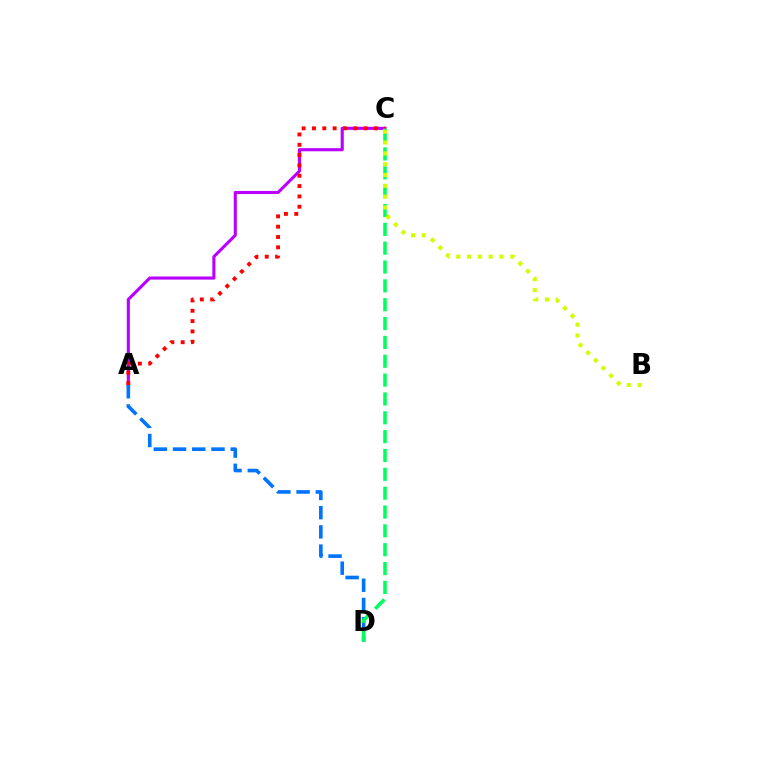{('A', 'C'): [{'color': '#b900ff', 'line_style': 'solid', 'thickness': 2.24}, {'color': '#ff0000', 'line_style': 'dotted', 'thickness': 2.81}], ('A', 'D'): [{'color': '#0074ff', 'line_style': 'dashed', 'thickness': 2.61}], ('C', 'D'): [{'color': '#00ff5c', 'line_style': 'dashed', 'thickness': 2.56}], ('B', 'C'): [{'color': '#d1ff00', 'line_style': 'dotted', 'thickness': 2.94}]}